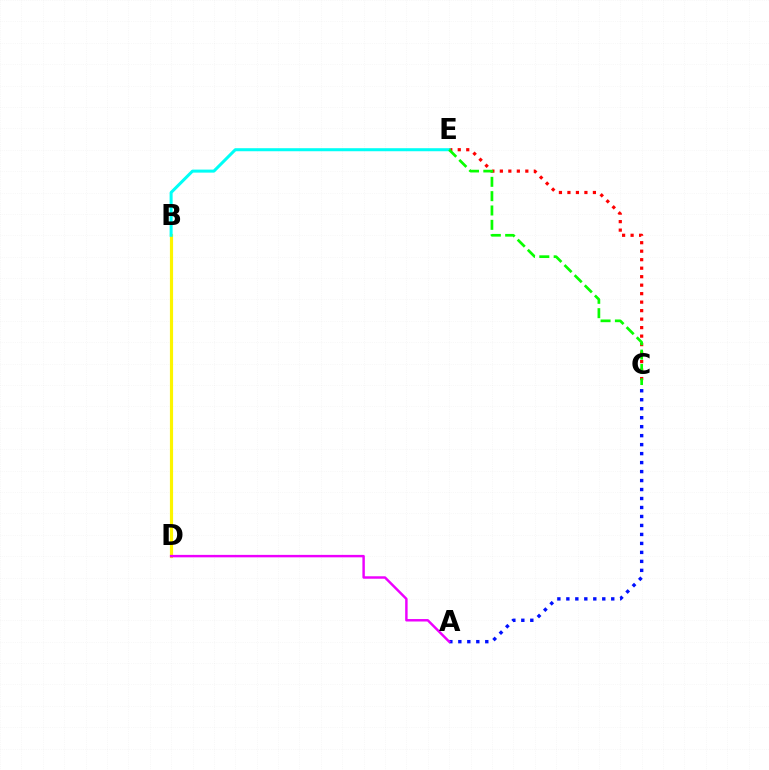{('B', 'D'): [{'color': '#fcf500', 'line_style': 'solid', 'thickness': 2.28}], ('C', 'E'): [{'color': '#ff0000', 'line_style': 'dotted', 'thickness': 2.31}, {'color': '#08ff00', 'line_style': 'dashed', 'thickness': 1.95}], ('A', 'C'): [{'color': '#0010ff', 'line_style': 'dotted', 'thickness': 2.44}], ('A', 'D'): [{'color': '#ee00ff', 'line_style': 'solid', 'thickness': 1.77}], ('B', 'E'): [{'color': '#00fff6', 'line_style': 'solid', 'thickness': 2.18}]}